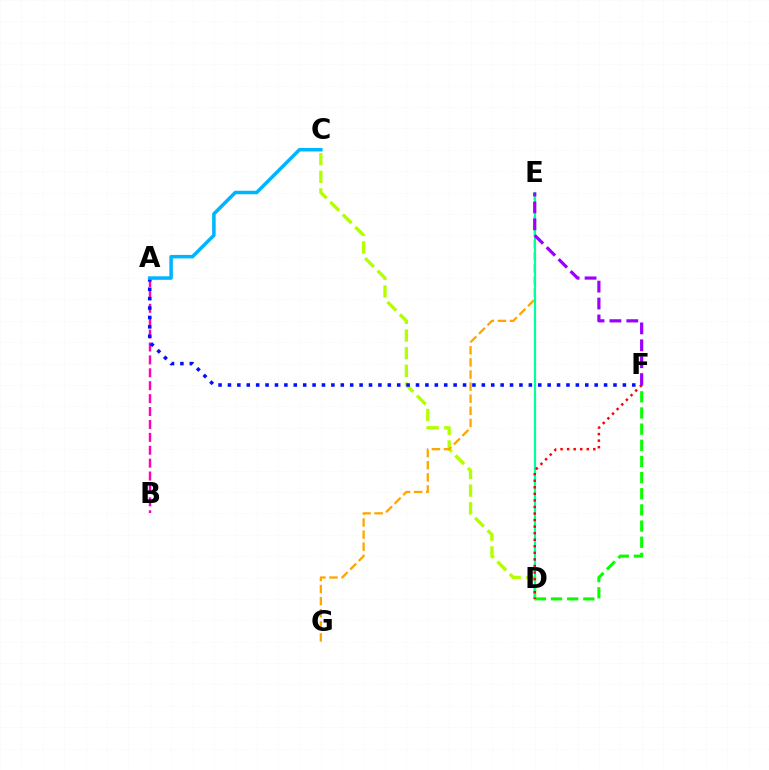{('C', 'D'): [{'color': '#b3ff00', 'line_style': 'dashed', 'thickness': 2.4}], ('D', 'F'): [{'color': '#08ff00', 'line_style': 'dashed', 'thickness': 2.2}, {'color': '#ff0000', 'line_style': 'dotted', 'thickness': 1.78}], ('E', 'G'): [{'color': '#ffa500', 'line_style': 'dashed', 'thickness': 1.64}], ('D', 'E'): [{'color': '#00ff9d', 'line_style': 'solid', 'thickness': 1.57}], ('E', 'F'): [{'color': '#9b00ff', 'line_style': 'dashed', 'thickness': 2.3}], ('A', 'B'): [{'color': '#ff00bd', 'line_style': 'dashed', 'thickness': 1.75}], ('A', 'F'): [{'color': '#0010ff', 'line_style': 'dotted', 'thickness': 2.55}], ('A', 'C'): [{'color': '#00b5ff', 'line_style': 'solid', 'thickness': 2.53}]}